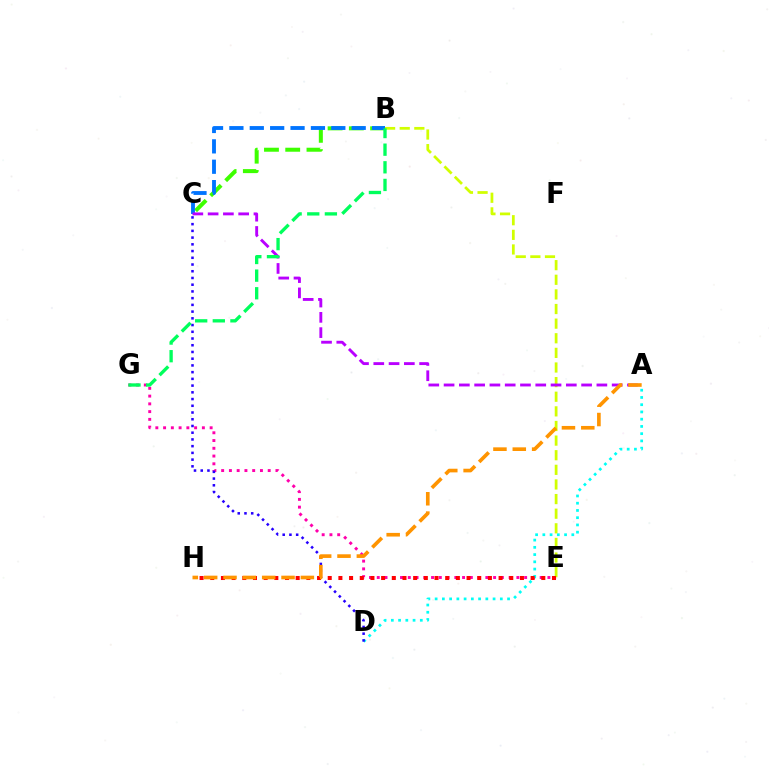{('E', 'G'): [{'color': '#ff00ac', 'line_style': 'dotted', 'thickness': 2.11}], ('B', 'C'): [{'color': '#3dff00', 'line_style': 'dashed', 'thickness': 2.89}, {'color': '#0074ff', 'line_style': 'dashed', 'thickness': 2.77}], ('B', 'E'): [{'color': '#d1ff00', 'line_style': 'dashed', 'thickness': 1.99}], ('A', 'D'): [{'color': '#00fff6', 'line_style': 'dotted', 'thickness': 1.97}], ('C', 'D'): [{'color': '#2500ff', 'line_style': 'dotted', 'thickness': 1.83}], ('A', 'C'): [{'color': '#b900ff', 'line_style': 'dashed', 'thickness': 2.08}], ('B', 'G'): [{'color': '#00ff5c', 'line_style': 'dashed', 'thickness': 2.4}], ('E', 'H'): [{'color': '#ff0000', 'line_style': 'dotted', 'thickness': 2.9}], ('A', 'H'): [{'color': '#ff9400', 'line_style': 'dashed', 'thickness': 2.63}]}